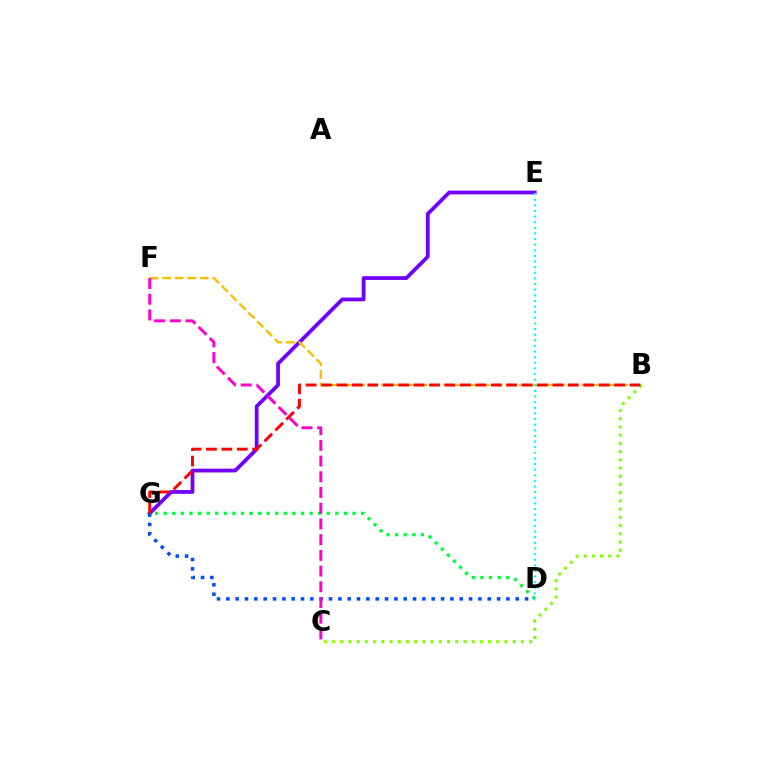{('D', 'G'): [{'color': '#00ff39', 'line_style': 'dotted', 'thickness': 2.33}, {'color': '#004bff', 'line_style': 'dotted', 'thickness': 2.54}], ('E', 'G'): [{'color': '#7200ff', 'line_style': 'solid', 'thickness': 2.72}], ('B', 'F'): [{'color': '#ffbd00', 'line_style': 'dashed', 'thickness': 1.7}], ('B', 'C'): [{'color': '#84ff00', 'line_style': 'dotted', 'thickness': 2.23}], ('B', 'G'): [{'color': '#ff0000', 'line_style': 'dashed', 'thickness': 2.1}], ('D', 'E'): [{'color': '#00fff6', 'line_style': 'dotted', 'thickness': 1.53}], ('C', 'F'): [{'color': '#ff00cf', 'line_style': 'dashed', 'thickness': 2.13}]}